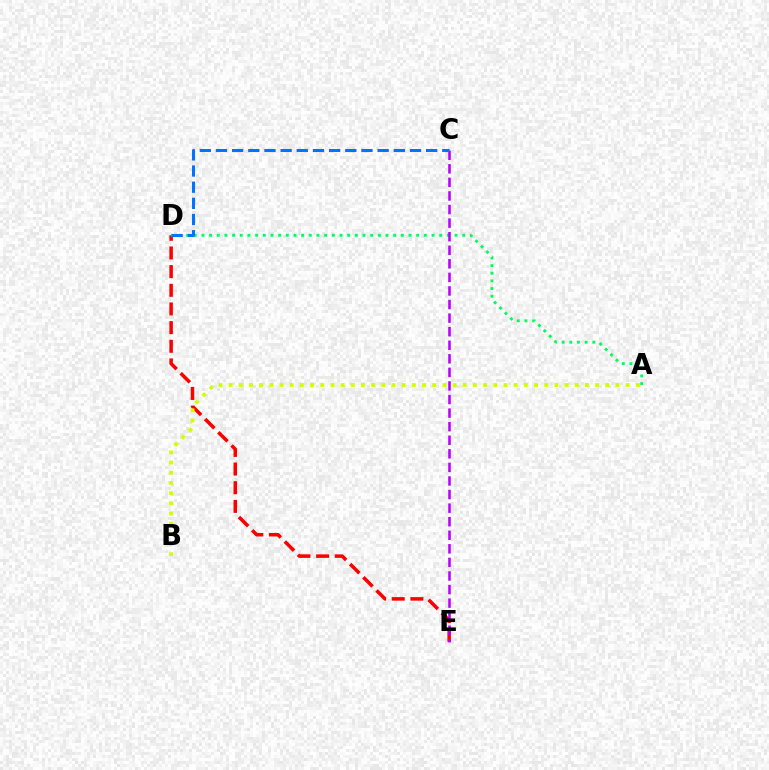{('D', 'E'): [{'color': '#ff0000', 'line_style': 'dashed', 'thickness': 2.54}], ('A', 'B'): [{'color': '#d1ff00', 'line_style': 'dotted', 'thickness': 2.77}], ('A', 'D'): [{'color': '#00ff5c', 'line_style': 'dotted', 'thickness': 2.08}], ('C', 'E'): [{'color': '#b900ff', 'line_style': 'dashed', 'thickness': 1.84}], ('C', 'D'): [{'color': '#0074ff', 'line_style': 'dashed', 'thickness': 2.2}]}